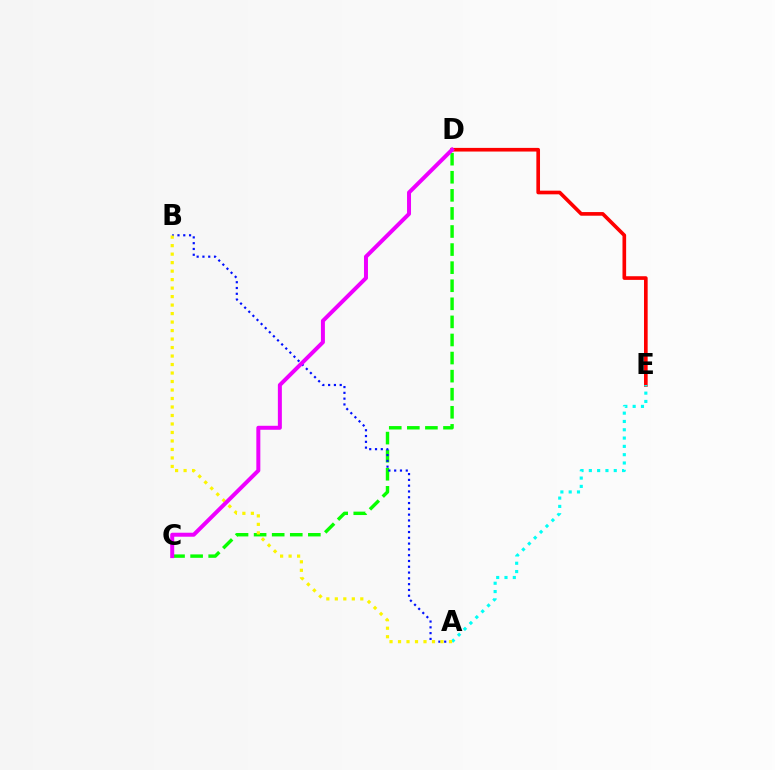{('C', 'D'): [{'color': '#08ff00', 'line_style': 'dashed', 'thickness': 2.46}, {'color': '#ee00ff', 'line_style': 'solid', 'thickness': 2.87}], ('A', 'B'): [{'color': '#0010ff', 'line_style': 'dotted', 'thickness': 1.57}, {'color': '#fcf500', 'line_style': 'dotted', 'thickness': 2.31}], ('D', 'E'): [{'color': '#ff0000', 'line_style': 'solid', 'thickness': 2.63}], ('A', 'E'): [{'color': '#00fff6', 'line_style': 'dotted', 'thickness': 2.26}]}